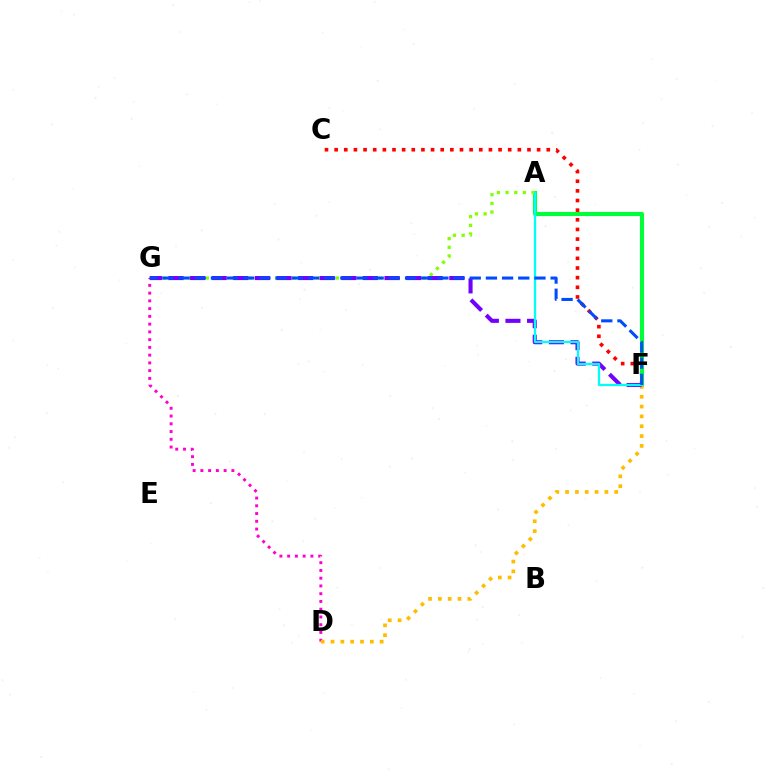{('C', 'F'): [{'color': '#ff0000', 'line_style': 'dotted', 'thickness': 2.62}], ('A', 'F'): [{'color': '#00ff39', 'line_style': 'solid', 'thickness': 2.96}, {'color': '#00fff6', 'line_style': 'solid', 'thickness': 1.65}], ('D', 'G'): [{'color': '#ff00cf', 'line_style': 'dotted', 'thickness': 2.11}], ('D', 'F'): [{'color': '#ffbd00', 'line_style': 'dotted', 'thickness': 2.67}], ('A', 'G'): [{'color': '#84ff00', 'line_style': 'dotted', 'thickness': 2.36}], ('F', 'G'): [{'color': '#7200ff', 'line_style': 'dashed', 'thickness': 2.93}, {'color': '#004bff', 'line_style': 'dashed', 'thickness': 2.2}]}